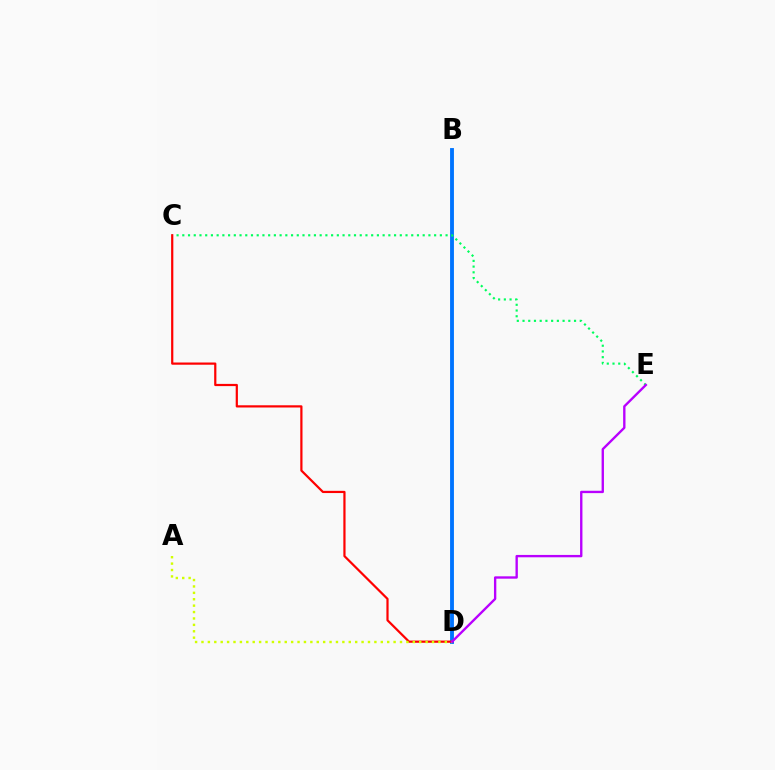{('B', 'D'): [{'color': '#0074ff', 'line_style': 'solid', 'thickness': 2.78}], ('C', 'E'): [{'color': '#00ff5c', 'line_style': 'dotted', 'thickness': 1.56}], ('C', 'D'): [{'color': '#ff0000', 'line_style': 'solid', 'thickness': 1.59}], ('A', 'D'): [{'color': '#d1ff00', 'line_style': 'dotted', 'thickness': 1.74}], ('D', 'E'): [{'color': '#b900ff', 'line_style': 'solid', 'thickness': 1.7}]}